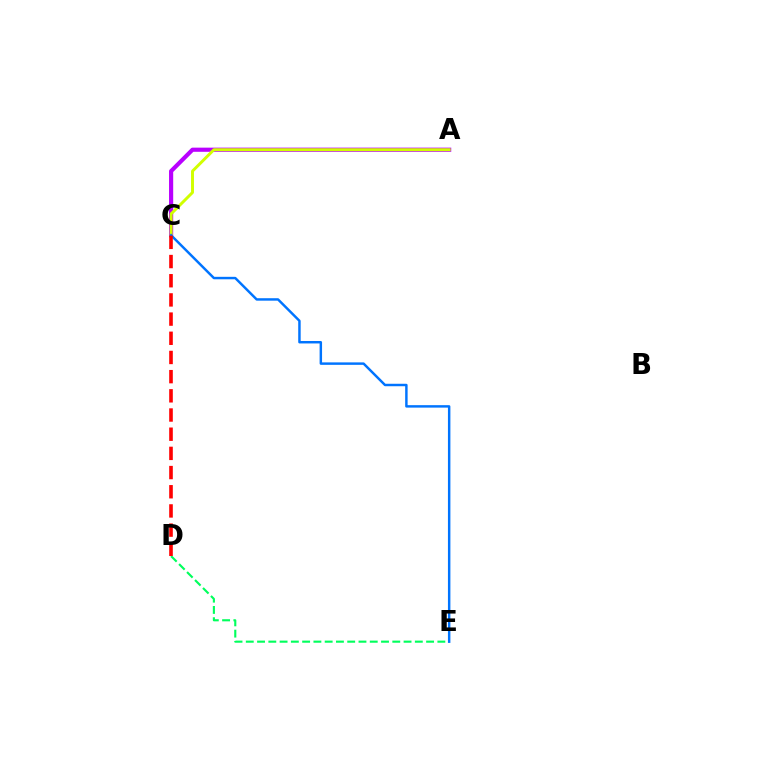{('A', 'C'): [{'color': '#b900ff', 'line_style': 'solid', 'thickness': 2.99}, {'color': '#d1ff00', 'line_style': 'solid', 'thickness': 2.12}], ('D', 'E'): [{'color': '#00ff5c', 'line_style': 'dashed', 'thickness': 1.53}], ('C', 'E'): [{'color': '#0074ff', 'line_style': 'solid', 'thickness': 1.77}], ('C', 'D'): [{'color': '#ff0000', 'line_style': 'dashed', 'thickness': 2.61}]}